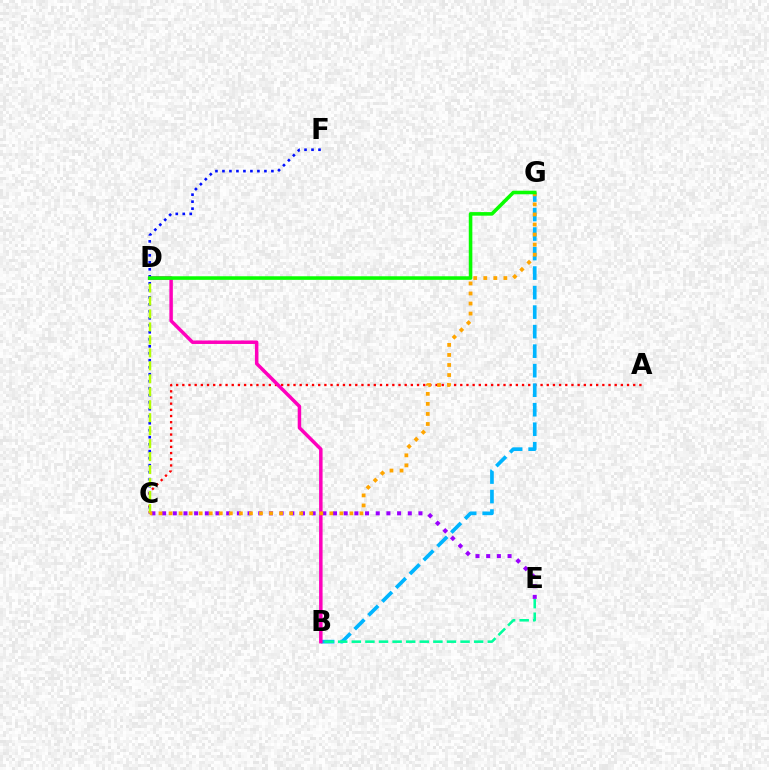{('C', 'F'): [{'color': '#0010ff', 'line_style': 'dotted', 'thickness': 1.9}], ('A', 'C'): [{'color': '#ff0000', 'line_style': 'dotted', 'thickness': 1.68}], ('B', 'G'): [{'color': '#00b5ff', 'line_style': 'dashed', 'thickness': 2.65}], ('B', 'E'): [{'color': '#00ff9d', 'line_style': 'dashed', 'thickness': 1.85}], ('C', 'D'): [{'color': '#b3ff00', 'line_style': 'dashed', 'thickness': 1.76}], ('C', 'E'): [{'color': '#9b00ff', 'line_style': 'dotted', 'thickness': 2.9}], ('B', 'D'): [{'color': '#ff00bd', 'line_style': 'solid', 'thickness': 2.51}], ('C', 'G'): [{'color': '#ffa500', 'line_style': 'dotted', 'thickness': 2.73}], ('D', 'G'): [{'color': '#08ff00', 'line_style': 'solid', 'thickness': 2.57}]}